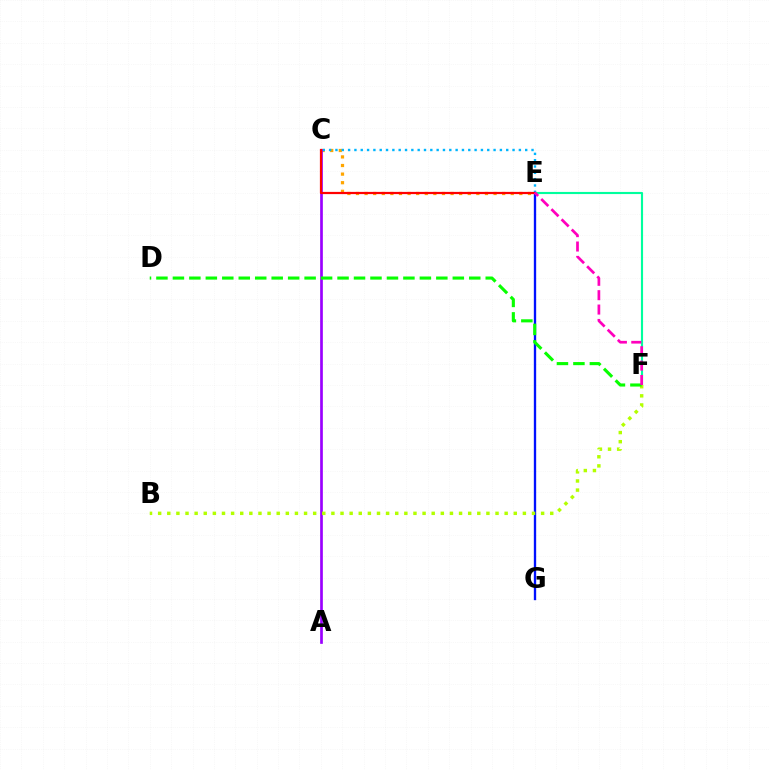{('C', 'E'): [{'color': '#ffa500', 'line_style': 'dotted', 'thickness': 2.34}, {'color': '#00b5ff', 'line_style': 'dotted', 'thickness': 1.72}, {'color': '#ff0000', 'line_style': 'solid', 'thickness': 1.6}], ('E', 'G'): [{'color': '#0010ff', 'line_style': 'solid', 'thickness': 1.68}], ('A', 'C'): [{'color': '#9b00ff', 'line_style': 'solid', 'thickness': 1.94}], ('E', 'F'): [{'color': '#00ff9d', 'line_style': 'solid', 'thickness': 1.54}, {'color': '#ff00bd', 'line_style': 'dashed', 'thickness': 1.95}], ('B', 'F'): [{'color': '#b3ff00', 'line_style': 'dotted', 'thickness': 2.48}], ('D', 'F'): [{'color': '#08ff00', 'line_style': 'dashed', 'thickness': 2.24}]}